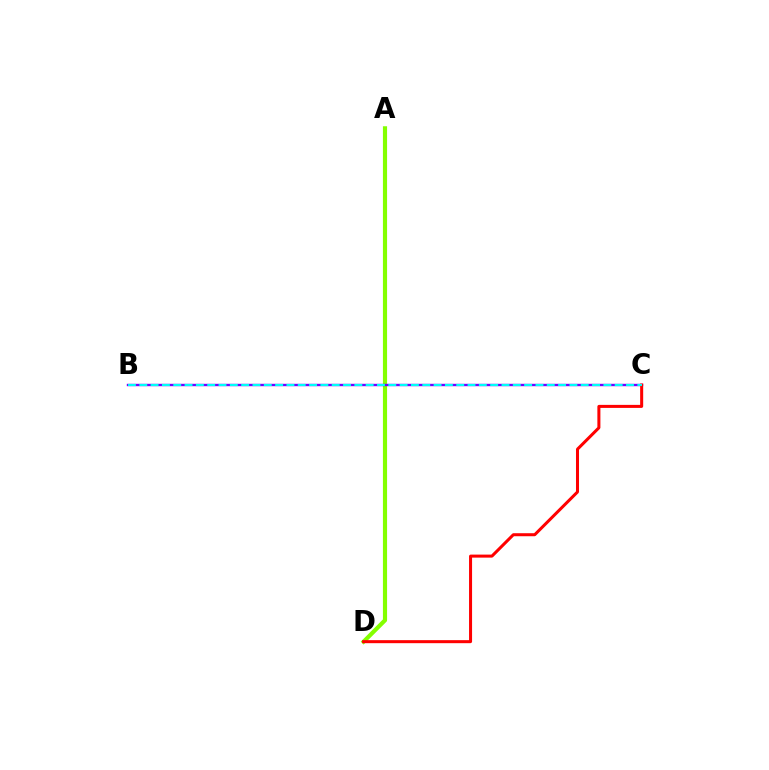{('A', 'D'): [{'color': '#84ff00', 'line_style': 'solid', 'thickness': 2.99}], ('B', 'C'): [{'color': '#7200ff', 'line_style': 'solid', 'thickness': 1.72}, {'color': '#00fff6', 'line_style': 'dashed', 'thickness': 1.54}], ('C', 'D'): [{'color': '#ff0000', 'line_style': 'solid', 'thickness': 2.18}]}